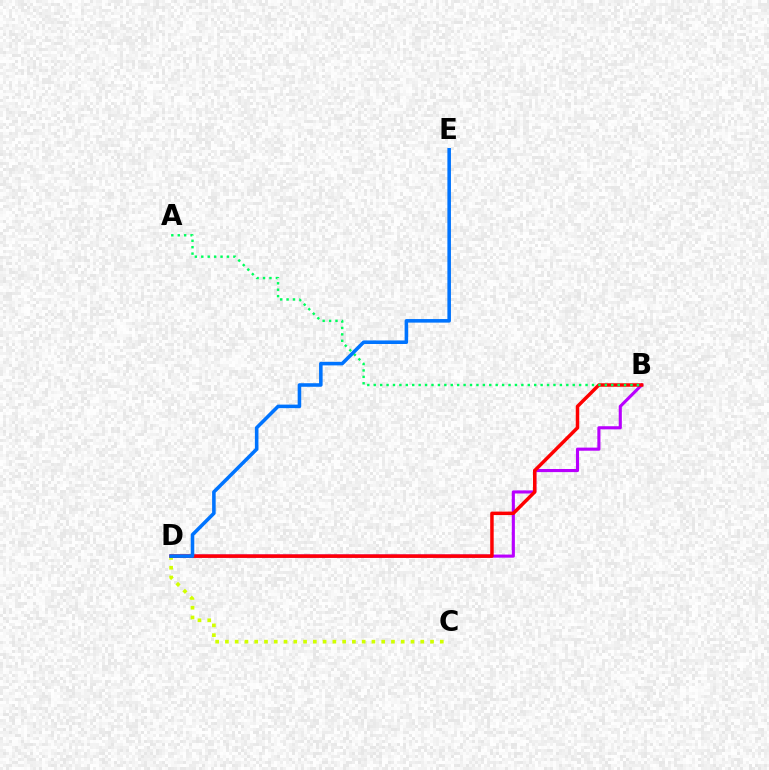{('B', 'D'): [{'color': '#b900ff', 'line_style': 'solid', 'thickness': 2.24}, {'color': '#ff0000', 'line_style': 'solid', 'thickness': 2.5}], ('C', 'D'): [{'color': '#d1ff00', 'line_style': 'dotted', 'thickness': 2.65}], ('A', 'B'): [{'color': '#00ff5c', 'line_style': 'dotted', 'thickness': 1.74}], ('D', 'E'): [{'color': '#0074ff', 'line_style': 'solid', 'thickness': 2.56}]}